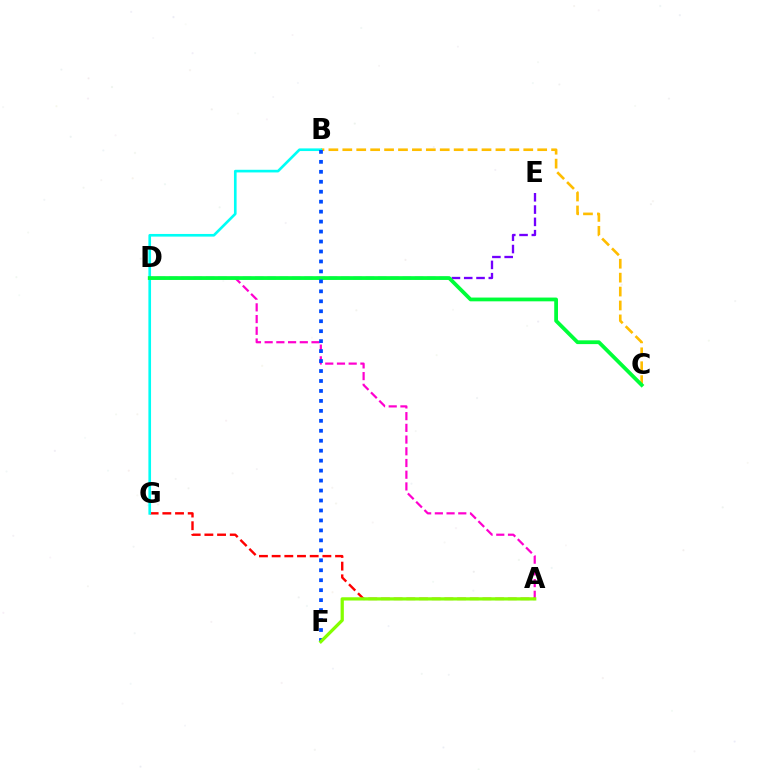{('A', 'D'): [{'color': '#ff00cf', 'line_style': 'dashed', 'thickness': 1.59}], ('B', 'C'): [{'color': '#ffbd00', 'line_style': 'dashed', 'thickness': 1.89}], ('A', 'G'): [{'color': '#ff0000', 'line_style': 'dashed', 'thickness': 1.72}], ('D', 'E'): [{'color': '#7200ff', 'line_style': 'dashed', 'thickness': 1.67}], ('B', 'G'): [{'color': '#00fff6', 'line_style': 'solid', 'thickness': 1.91}], ('C', 'D'): [{'color': '#00ff39', 'line_style': 'solid', 'thickness': 2.71}], ('B', 'F'): [{'color': '#004bff', 'line_style': 'dotted', 'thickness': 2.71}], ('A', 'F'): [{'color': '#84ff00', 'line_style': 'solid', 'thickness': 2.34}]}